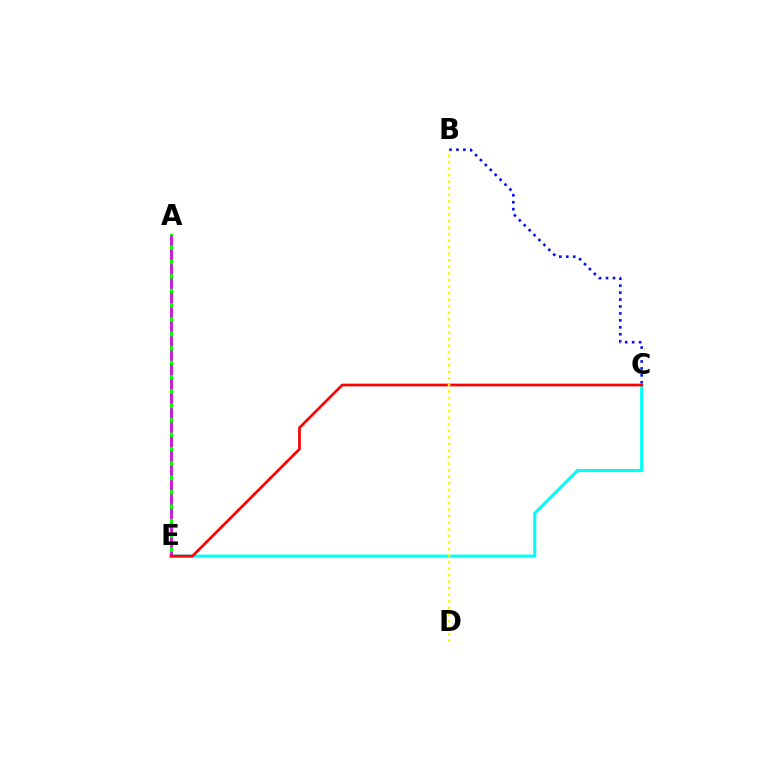{('A', 'E'): [{'color': '#08ff00', 'line_style': 'solid', 'thickness': 2.21}, {'color': '#ee00ff', 'line_style': 'dashed', 'thickness': 1.95}], ('B', 'C'): [{'color': '#0010ff', 'line_style': 'dotted', 'thickness': 1.89}], ('C', 'E'): [{'color': '#00fff6', 'line_style': 'solid', 'thickness': 2.24}, {'color': '#ff0000', 'line_style': 'solid', 'thickness': 1.95}], ('B', 'D'): [{'color': '#fcf500', 'line_style': 'dotted', 'thickness': 1.78}]}